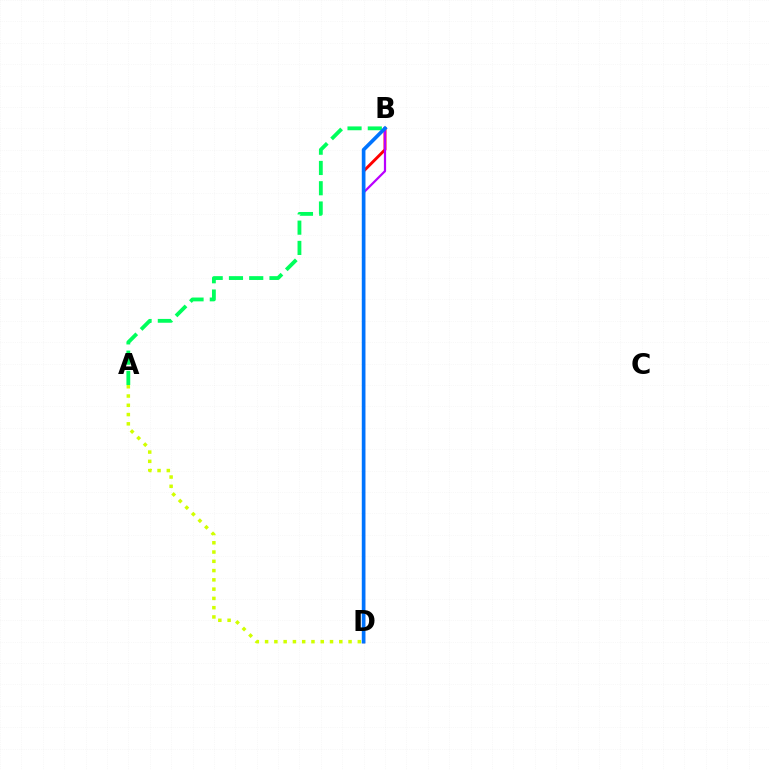{('A', 'D'): [{'color': '#d1ff00', 'line_style': 'dotted', 'thickness': 2.52}], ('B', 'D'): [{'color': '#ff0000', 'line_style': 'solid', 'thickness': 2.09}, {'color': '#b900ff', 'line_style': 'solid', 'thickness': 1.6}, {'color': '#0074ff', 'line_style': 'solid', 'thickness': 2.63}], ('A', 'B'): [{'color': '#00ff5c', 'line_style': 'dashed', 'thickness': 2.75}]}